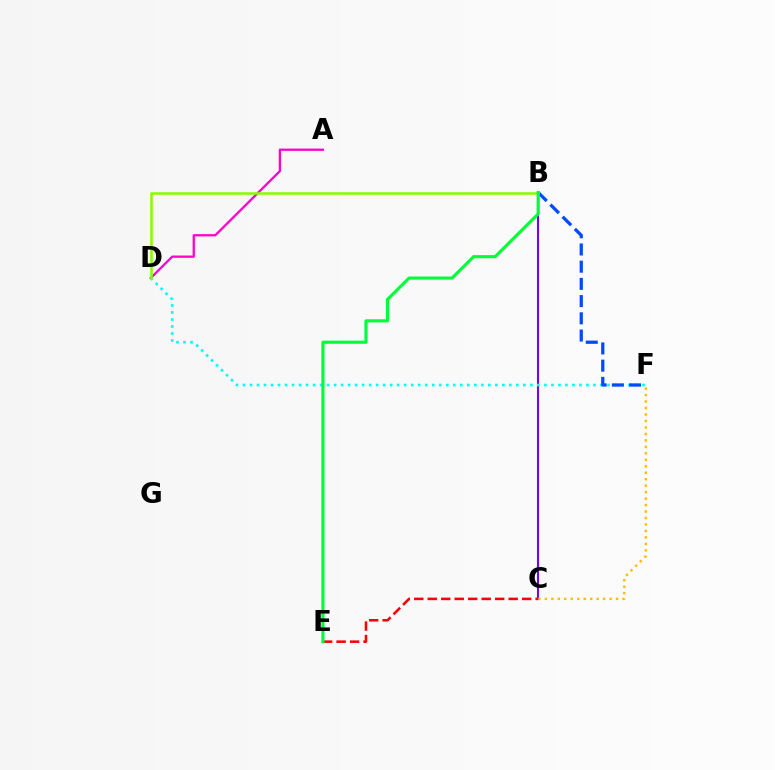{('B', 'C'): [{'color': '#7200ff', 'line_style': 'solid', 'thickness': 1.5}], ('A', 'D'): [{'color': '#ff00cf', 'line_style': 'solid', 'thickness': 1.65}], ('D', 'F'): [{'color': '#00fff6', 'line_style': 'dotted', 'thickness': 1.9}], ('B', 'F'): [{'color': '#004bff', 'line_style': 'dashed', 'thickness': 2.34}], ('C', 'F'): [{'color': '#ffbd00', 'line_style': 'dotted', 'thickness': 1.76}], ('C', 'E'): [{'color': '#ff0000', 'line_style': 'dashed', 'thickness': 1.83}], ('B', 'D'): [{'color': '#84ff00', 'line_style': 'solid', 'thickness': 1.83}], ('B', 'E'): [{'color': '#00ff39', 'line_style': 'solid', 'thickness': 2.25}]}